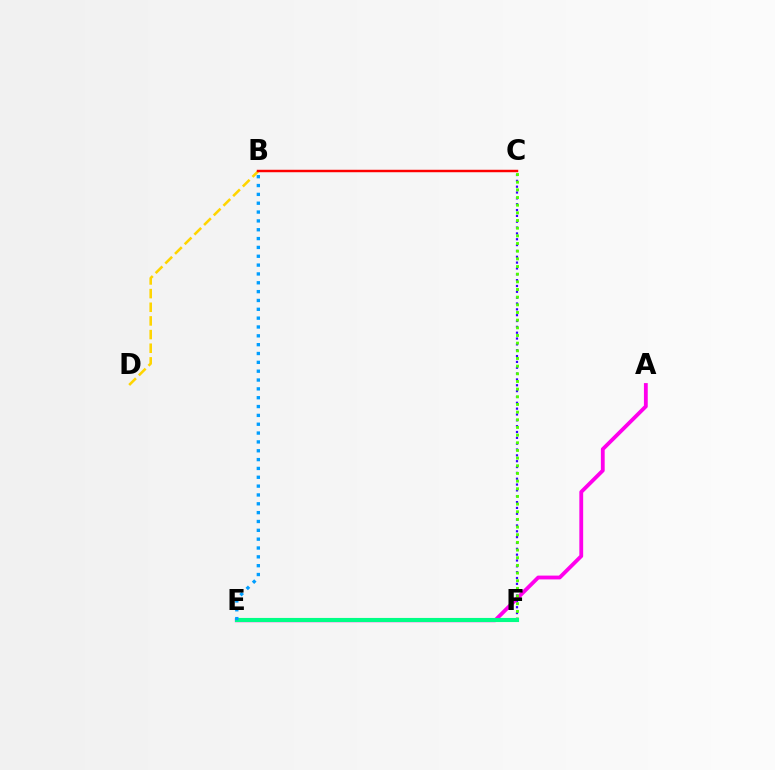{('B', 'D'): [{'color': '#ffd500', 'line_style': 'dashed', 'thickness': 1.85}], ('C', 'F'): [{'color': '#3700ff', 'line_style': 'dotted', 'thickness': 1.59}, {'color': '#4fff00', 'line_style': 'dotted', 'thickness': 2.08}], ('A', 'E'): [{'color': '#ff00ed', 'line_style': 'solid', 'thickness': 2.75}], ('B', 'C'): [{'color': '#ff0000', 'line_style': 'solid', 'thickness': 1.76}], ('E', 'F'): [{'color': '#00ff86', 'line_style': 'solid', 'thickness': 2.97}], ('B', 'E'): [{'color': '#009eff', 'line_style': 'dotted', 'thickness': 2.4}]}